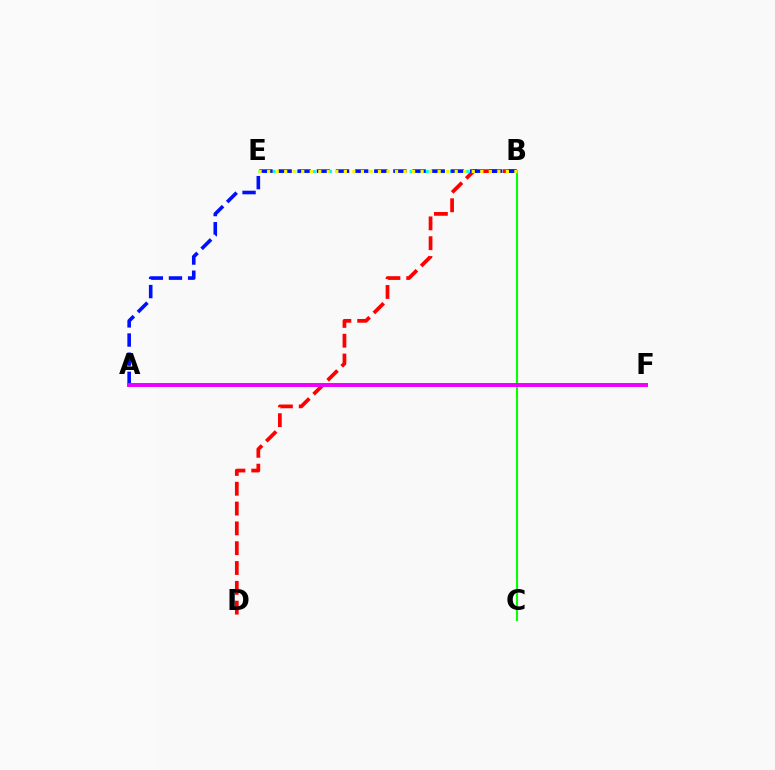{('B', 'E'): [{'color': '#00fff6', 'line_style': 'dotted', 'thickness': 2.19}, {'color': '#fcf500', 'line_style': 'dotted', 'thickness': 2.32}], ('B', 'D'): [{'color': '#ff0000', 'line_style': 'dashed', 'thickness': 2.69}], ('A', 'B'): [{'color': '#0010ff', 'line_style': 'dashed', 'thickness': 2.6}], ('B', 'C'): [{'color': '#08ff00', 'line_style': 'solid', 'thickness': 1.51}], ('A', 'F'): [{'color': '#ee00ff', 'line_style': 'solid', 'thickness': 2.85}]}